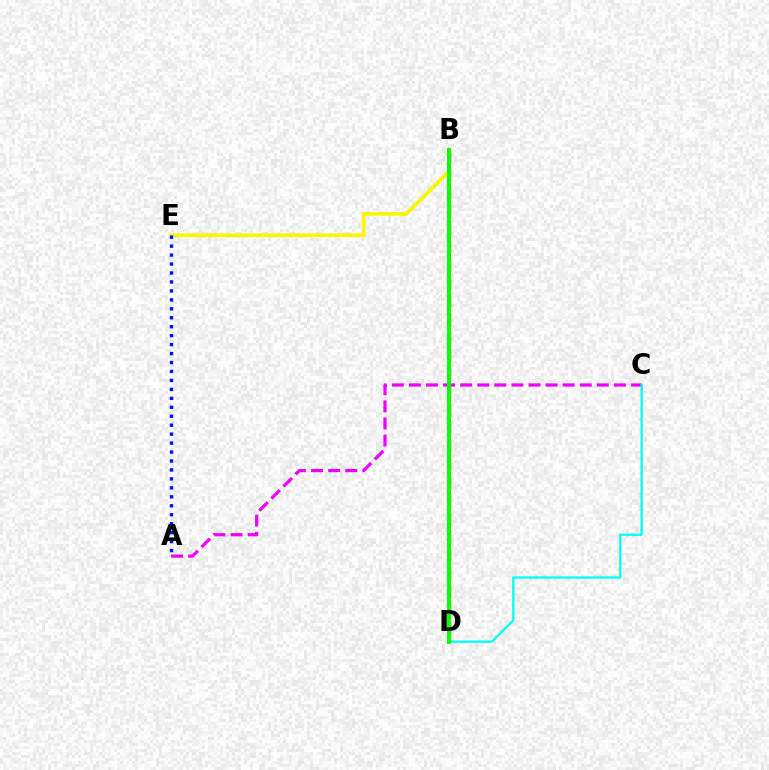{('B', 'E'): [{'color': '#fcf500', 'line_style': 'solid', 'thickness': 2.66}], ('A', 'C'): [{'color': '#ee00ff', 'line_style': 'dashed', 'thickness': 2.32}], ('B', 'D'): [{'color': '#ff0000', 'line_style': 'dashed', 'thickness': 2.46}, {'color': '#08ff00', 'line_style': 'solid', 'thickness': 2.89}], ('C', 'D'): [{'color': '#00fff6', 'line_style': 'solid', 'thickness': 1.63}], ('A', 'E'): [{'color': '#0010ff', 'line_style': 'dotted', 'thickness': 2.43}]}